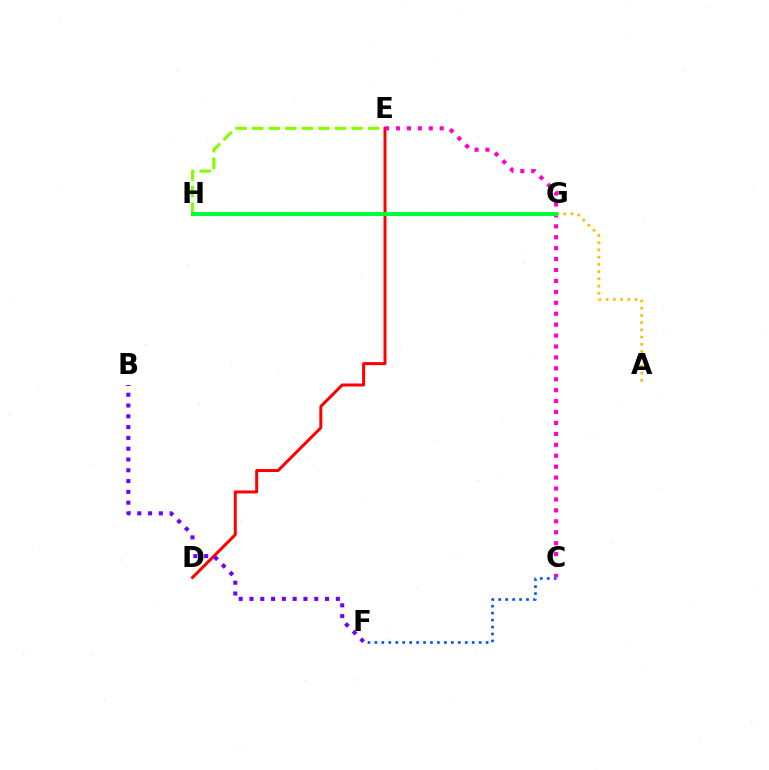{('G', 'H'): [{'color': '#00fff6', 'line_style': 'dotted', 'thickness': 3.0}, {'color': '#00ff39', 'line_style': 'solid', 'thickness': 2.91}], ('E', 'H'): [{'color': '#84ff00', 'line_style': 'dashed', 'thickness': 2.25}], ('D', 'E'): [{'color': '#ff0000', 'line_style': 'solid', 'thickness': 2.14}], ('A', 'G'): [{'color': '#ffbd00', 'line_style': 'dotted', 'thickness': 1.96}], ('C', 'E'): [{'color': '#ff00cf', 'line_style': 'dotted', 'thickness': 2.97}], ('C', 'F'): [{'color': '#004bff', 'line_style': 'dotted', 'thickness': 1.89}], ('B', 'F'): [{'color': '#7200ff', 'line_style': 'dotted', 'thickness': 2.93}]}